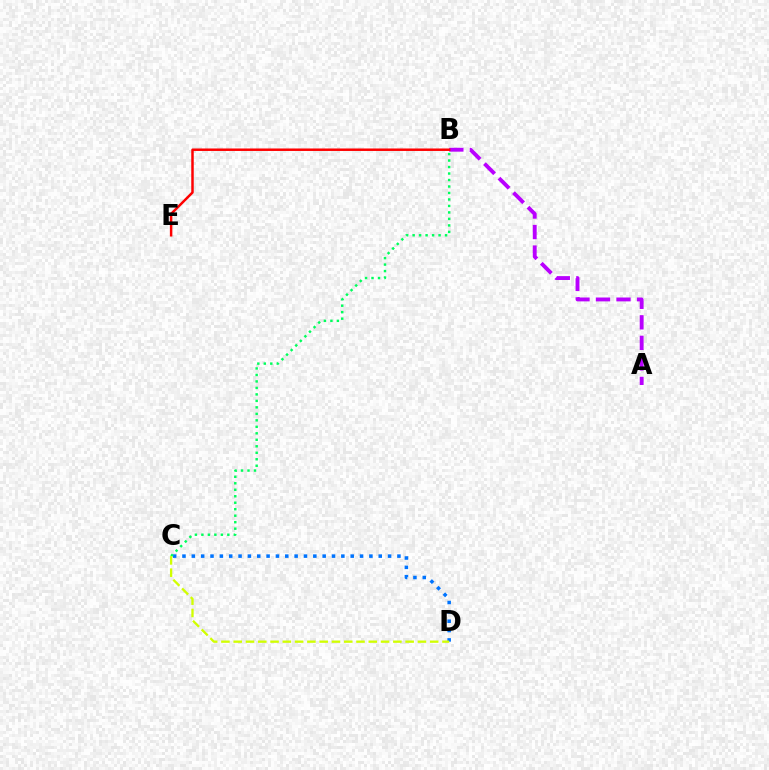{('A', 'B'): [{'color': '#b900ff', 'line_style': 'dashed', 'thickness': 2.79}], ('C', 'D'): [{'color': '#0074ff', 'line_style': 'dotted', 'thickness': 2.54}, {'color': '#d1ff00', 'line_style': 'dashed', 'thickness': 1.67}], ('B', 'C'): [{'color': '#00ff5c', 'line_style': 'dotted', 'thickness': 1.76}], ('B', 'E'): [{'color': '#ff0000', 'line_style': 'solid', 'thickness': 1.79}]}